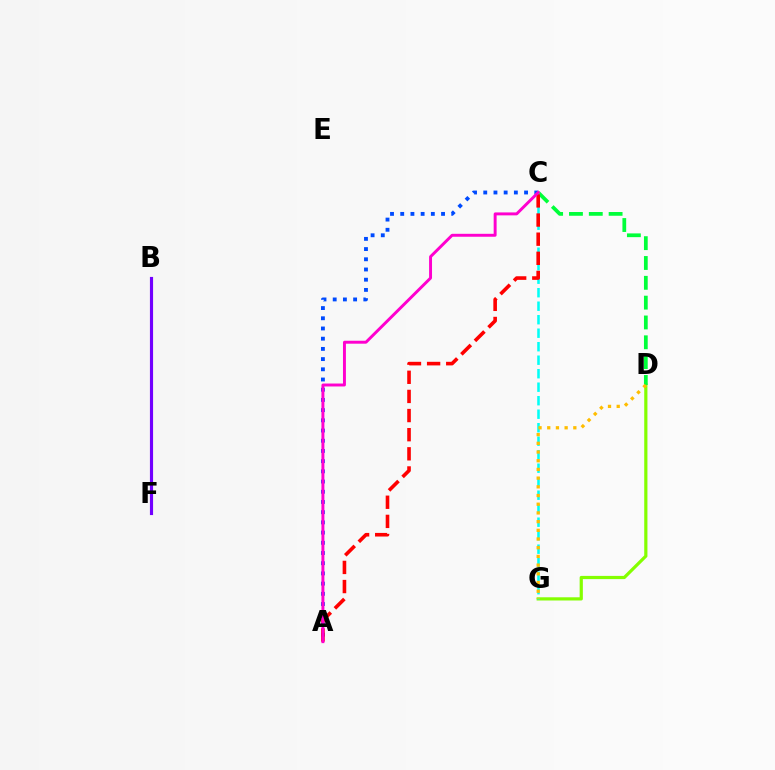{('D', 'G'): [{'color': '#84ff00', 'line_style': 'solid', 'thickness': 2.31}, {'color': '#ffbd00', 'line_style': 'dotted', 'thickness': 2.36}], ('A', 'C'): [{'color': '#004bff', 'line_style': 'dotted', 'thickness': 2.77}, {'color': '#ff0000', 'line_style': 'dashed', 'thickness': 2.6}, {'color': '#ff00cf', 'line_style': 'solid', 'thickness': 2.12}], ('C', 'D'): [{'color': '#00ff39', 'line_style': 'dashed', 'thickness': 2.69}], ('C', 'G'): [{'color': '#00fff6', 'line_style': 'dashed', 'thickness': 1.83}], ('B', 'F'): [{'color': '#7200ff', 'line_style': 'solid', 'thickness': 2.27}]}